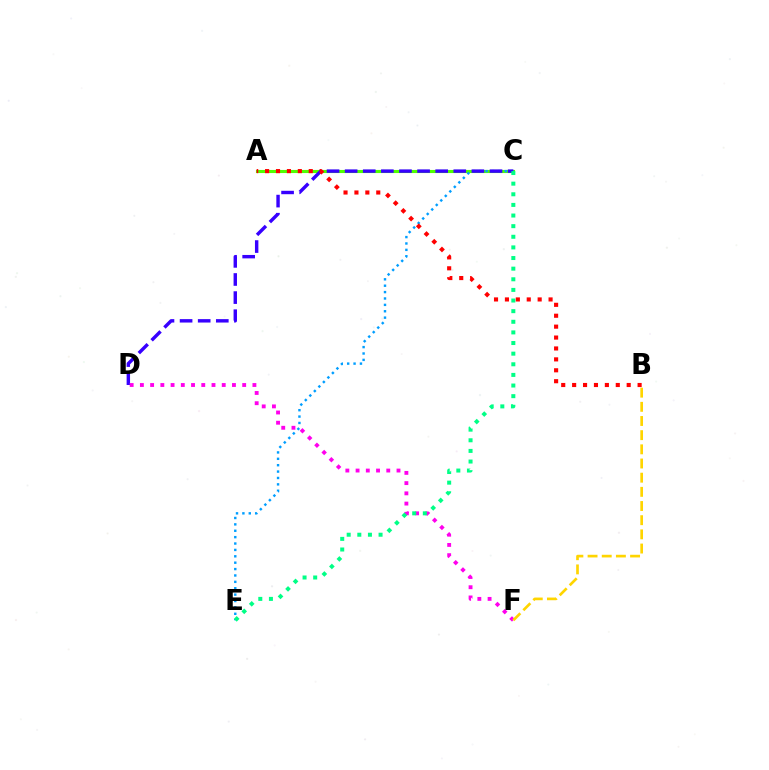{('A', 'C'): [{'color': '#4fff00', 'line_style': 'solid', 'thickness': 2.24}], ('C', 'E'): [{'color': '#009eff', 'line_style': 'dotted', 'thickness': 1.74}, {'color': '#00ff86', 'line_style': 'dotted', 'thickness': 2.89}], ('C', 'D'): [{'color': '#3700ff', 'line_style': 'dashed', 'thickness': 2.46}], ('D', 'F'): [{'color': '#ff00ed', 'line_style': 'dotted', 'thickness': 2.78}], ('B', 'F'): [{'color': '#ffd500', 'line_style': 'dashed', 'thickness': 1.93}], ('A', 'B'): [{'color': '#ff0000', 'line_style': 'dotted', 'thickness': 2.96}]}